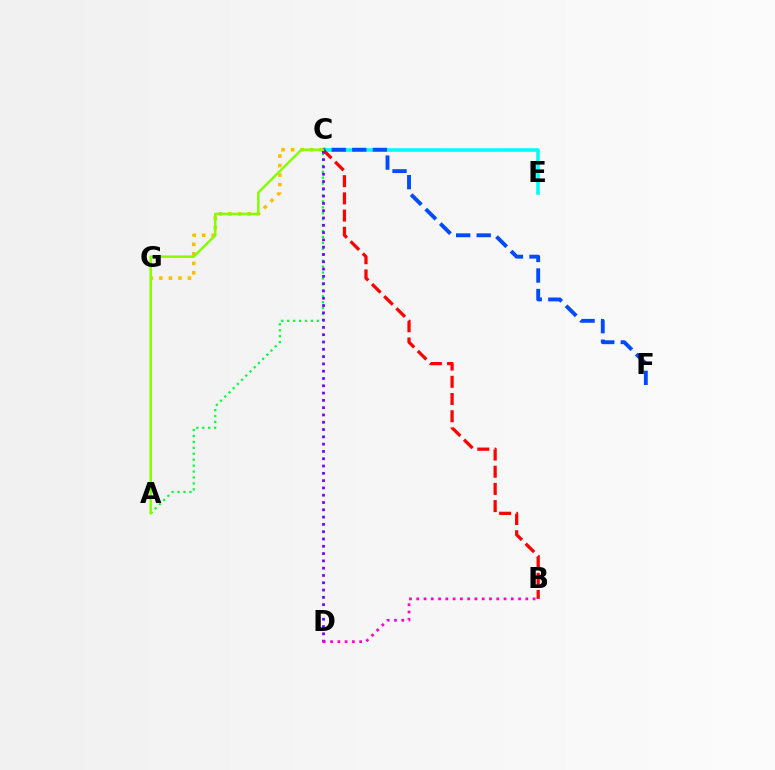{('A', 'C'): [{'color': '#00ff39', 'line_style': 'dotted', 'thickness': 1.61}, {'color': '#84ff00', 'line_style': 'solid', 'thickness': 1.79}], ('C', 'E'): [{'color': '#00fff6', 'line_style': 'solid', 'thickness': 2.59}], ('B', 'C'): [{'color': '#ff0000', 'line_style': 'dashed', 'thickness': 2.34}], ('C', 'G'): [{'color': '#ffbd00', 'line_style': 'dotted', 'thickness': 2.59}], ('C', 'D'): [{'color': '#7200ff', 'line_style': 'dotted', 'thickness': 1.98}], ('C', 'F'): [{'color': '#004bff', 'line_style': 'dashed', 'thickness': 2.79}], ('B', 'D'): [{'color': '#ff00cf', 'line_style': 'dotted', 'thickness': 1.98}]}